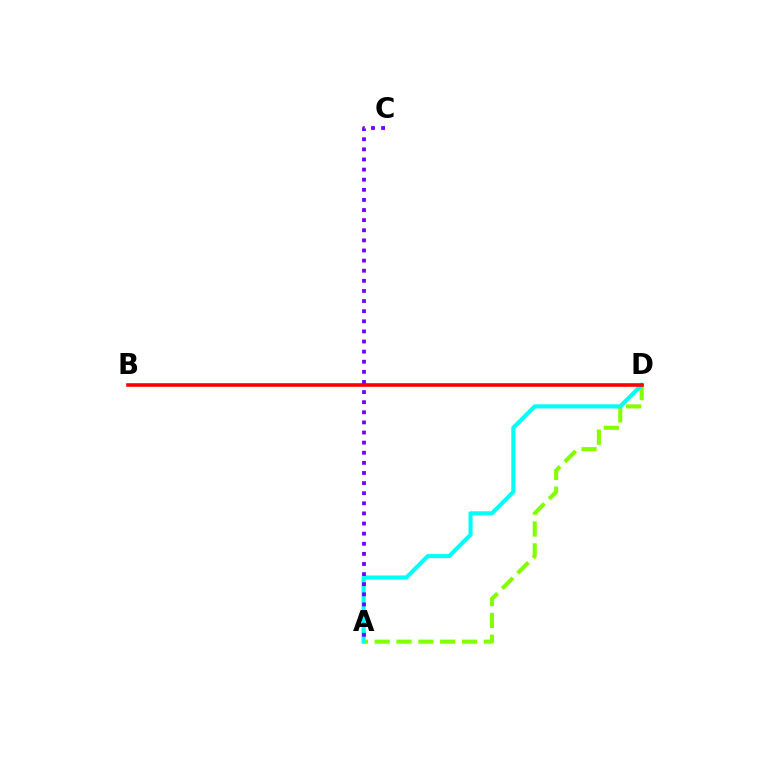{('A', 'D'): [{'color': '#84ff00', 'line_style': 'dashed', 'thickness': 2.97}, {'color': '#00fff6', 'line_style': 'solid', 'thickness': 2.96}], ('B', 'D'): [{'color': '#ff0000', 'line_style': 'solid', 'thickness': 2.59}], ('A', 'C'): [{'color': '#7200ff', 'line_style': 'dotted', 'thickness': 2.75}]}